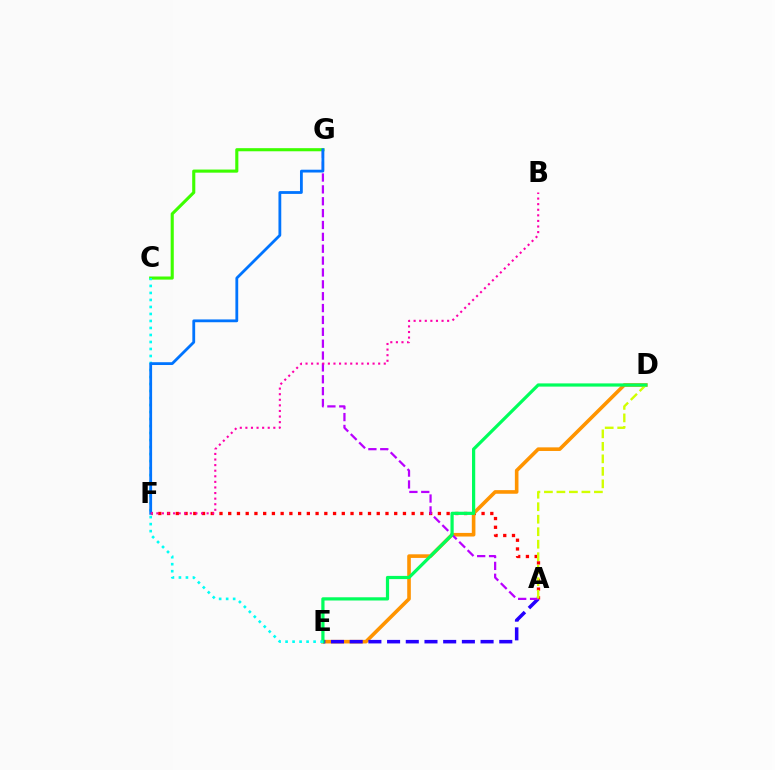{('A', 'F'): [{'color': '#ff0000', 'line_style': 'dotted', 'thickness': 2.37}], ('C', 'G'): [{'color': '#3dff00', 'line_style': 'solid', 'thickness': 2.24}], ('D', 'E'): [{'color': '#ff9400', 'line_style': 'solid', 'thickness': 2.6}, {'color': '#00ff5c', 'line_style': 'solid', 'thickness': 2.31}], ('A', 'E'): [{'color': '#2500ff', 'line_style': 'dashed', 'thickness': 2.54}], ('A', 'G'): [{'color': '#b900ff', 'line_style': 'dashed', 'thickness': 1.61}], ('A', 'D'): [{'color': '#d1ff00', 'line_style': 'dashed', 'thickness': 1.7}], ('C', 'E'): [{'color': '#00fff6', 'line_style': 'dotted', 'thickness': 1.9}], ('F', 'G'): [{'color': '#0074ff', 'line_style': 'solid', 'thickness': 2.02}], ('B', 'F'): [{'color': '#ff00ac', 'line_style': 'dotted', 'thickness': 1.52}]}